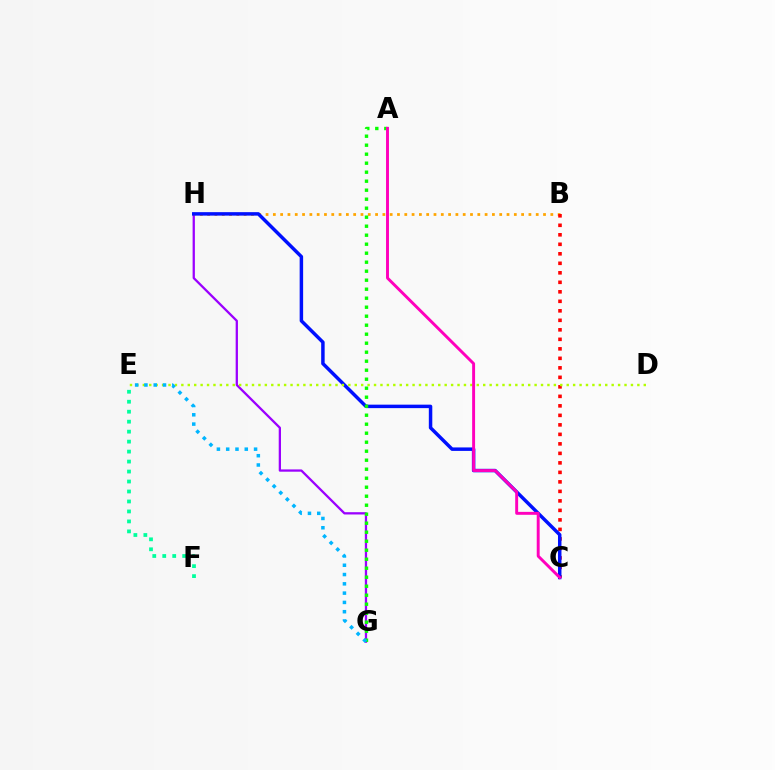{('G', 'H'): [{'color': '#9b00ff', 'line_style': 'solid', 'thickness': 1.64}], ('B', 'H'): [{'color': '#ffa500', 'line_style': 'dotted', 'thickness': 1.98}], ('B', 'C'): [{'color': '#ff0000', 'line_style': 'dotted', 'thickness': 2.58}], ('C', 'H'): [{'color': '#0010ff', 'line_style': 'solid', 'thickness': 2.5}], ('A', 'G'): [{'color': '#08ff00', 'line_style': 'dotted', 'thickness': 2.45}], ('D', 'E'): [{'color': '#b3ff00', 'line_style': 'dotted', 'thickness': 1.75}], ('E', 'F'): [{'color': '#00ff9d', 'line_style': 'dotted', 'thickness': 2.71}], ('A', 'C'): [{'color': '#ff00bd', 'line_style': 'solid', 'thickness': 2.11}], ('E', 'G'): [{'color': '#00b5ff', 'line_style': 'dotted', 'thickness': 2.52}]}